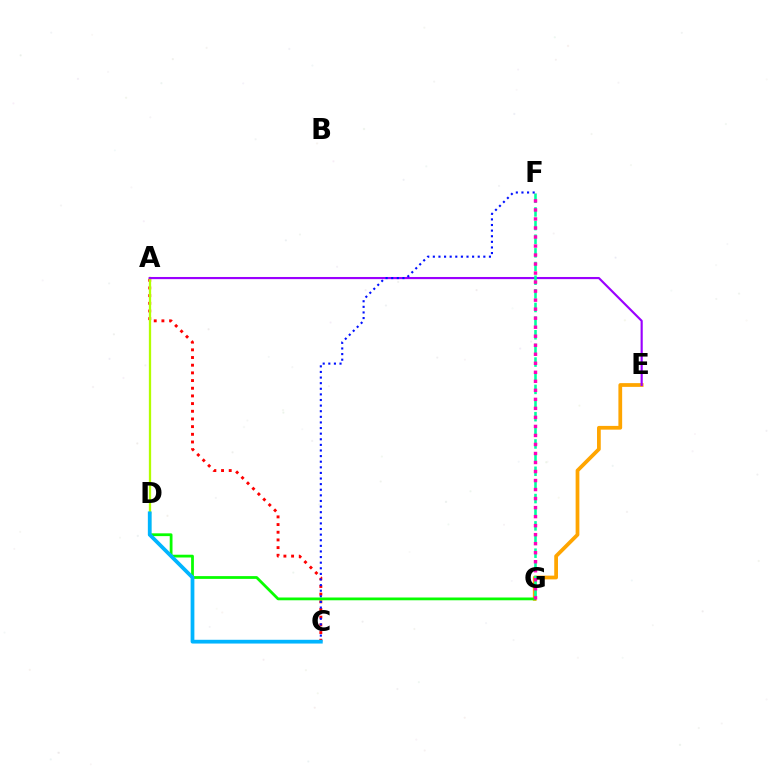{('A', 'C'): [{'color': '#ff0000', 'line_style': 'dotted', 'thickness': 2.09}], ('A', 'D'): [{'color': '#b3ff00', 'line_style': 'solid', 'thickness': 1.65}], ('E', 'G'): [{'color': '#ffa500', 'line_style': 'solid', 'thickness': 2.7}], ('A', 'E'): [{'color': '#9b00ff', 'line_style': 'solid', 'thickness': 1.55}], ('F', 'G'): [{'color': '#00ff9d', 'line_style': 'dashed', 'thickness': 1.85}, {'color': '#ff00bd', 'line_style': 'dotted', 'thickness': 2.45}], ('C', 'F'): [{'color': '#0010ff', 'line_style': 'dotted', 'thickness': 1.52}], ('D', 'G'): [{'color': '#08ff00', 'line_style': 'solid', 'thickness': 2.0}], ('C', 'D'): [{'color': '#00b5ff', 'line_style': 'solid', 'thickness': 2.71}]}